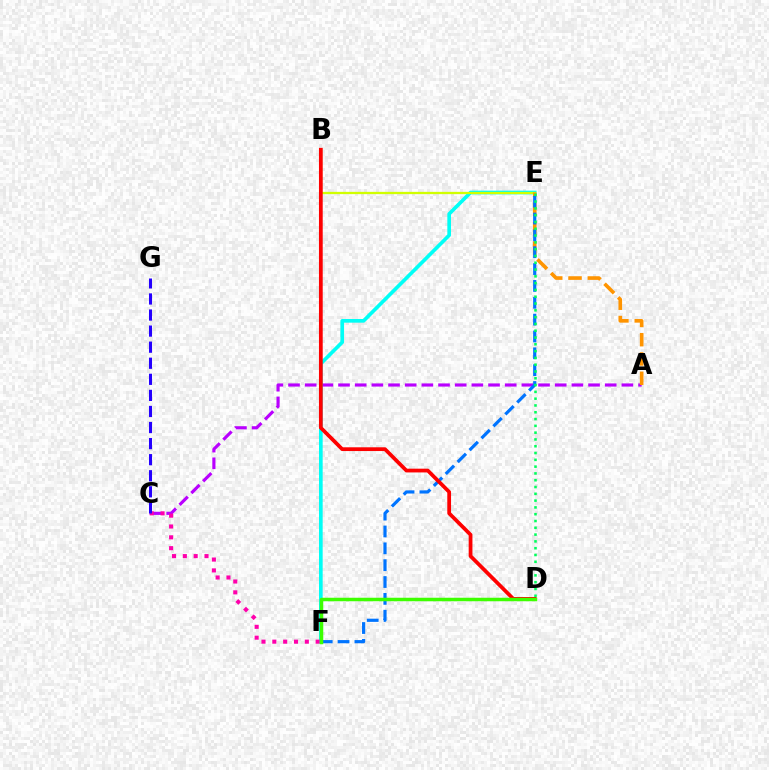{('A', 'C'): [{'color': '#b900ff', 'line_style': 'dashed', 'thickness': 2.26}], ('E', 'F'): [{'color': '#00fff6', 'line_style': 'solid', 'thickness': 2.64}, {'color': '#0074ff', 'line_style': 'dashed', 'thickness': 2.29}], ('C', 'F'): [{'color': '#ff00ac', 'line_style': 'dotted', 'thickness': 2.94}], ('B', 'E'): [{'color': '#d1ff00', 'line_style': 'solid', 'thickness': 1.64}], ('A', 'E'): [{'color': '#ff9400', 'line_style': 'dashed', 'thickness': 2.62}], ('B', 'D'): [{'color': '#ff0000', 'line_style': 'solid', 'thickness': 2.7}], ('D', 'F'): [{'color': '#3dff00', 'line_style': 'solid', 'thickness': 2.52}], ('C', 'G'): [{'color': '#2500ff', 'line_style': 'dashed', 'thickness': 2.18}], ('D', 'E'): [{'color': '#00ff5c', 'line_style': 'dotted', 'thickness': 1.85}]}